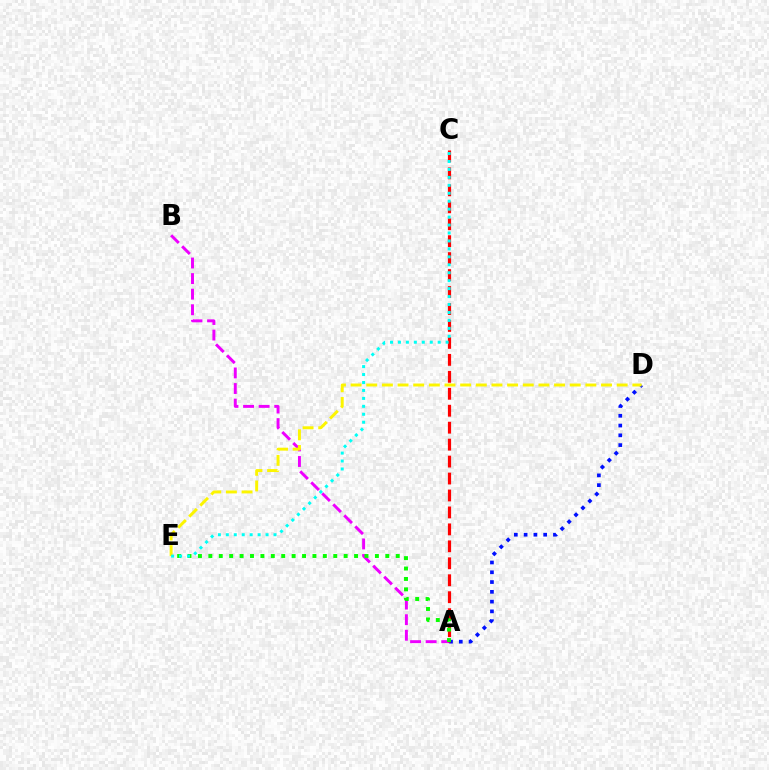{('A', 'D'): [{'color': '#0010ff', 'line_style': 'dotted', 'thickness': 2.66}], ('A', 'B'): [{'color': '#ee00ff', 'line_style': 'dashed', 'thickness': 2.12}], ('D', 'E'): [{'color': '#fcf500', 'line_style': 'dashed', 'thickness': 2.13}], ('A', 'C'): [{'color': '#ff0000', 'line_style': 'dashed', 'thickness': 2.3}], ('A', 'E'): [{'color': '#08ff00', 'line_style': 'dotted', 'thickness': 2.83}], ('C', 'E'): [{'color': '#00fff6', 'line_style': 'dotted', 'thickness': 2.16}]}